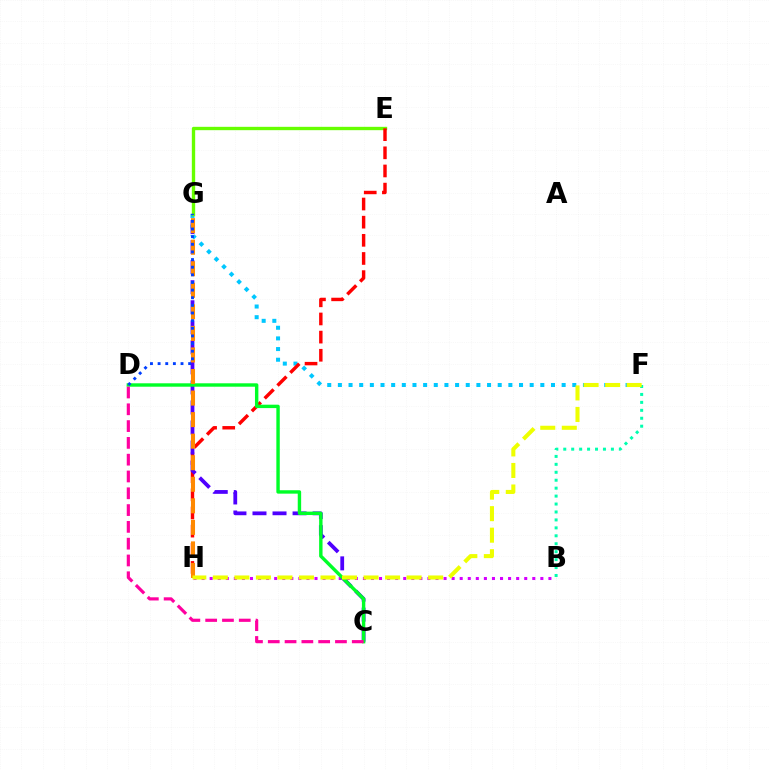{('F', 'G'): [{'color': '#00c7ff', 'line_style': 'dotted', 'thickness': 2.89}], ('B', 'F'): [{'color': '#00ffaf', 'line_style': 'dotted', 'thickness': 2.16}], ('E', 'G'): [{'color': '#66ff00', 'line_style': 'solid', 'thickness': 2.41}], ('B', 'H'): [{'color': '#d600ff', 'line_style': 'dotted', 'thickness': 2.19}], ('E', 'H'): [{'color': '#ff0000', 'line_style': 'dashed', 'thickness': 2.47}], ('C', 'G'): [{'color': '#4f00ff', 'line_style': 'dashed', 'thickness': 2.72}], ('C', 'D'): [{'color': '#00ff27', 'line_style': 'solid', 'thickness': 2.45}, {'color': '#ff00a0', 'line_style': 'dashed', 'thickness': 2.28}], ('G', 'H'): [{'color': '#ff8800', 'line_style': 'dashed', 'thickness': 2.93}], ('D', 'G'): [{'color': '#003fff', 'line_style': 'dotted', 'thickness': 2.07}], ('F', 'H'): [{'color': '#eeff00', 'line_style': 'dashed', 'thickness': 2.92}]}